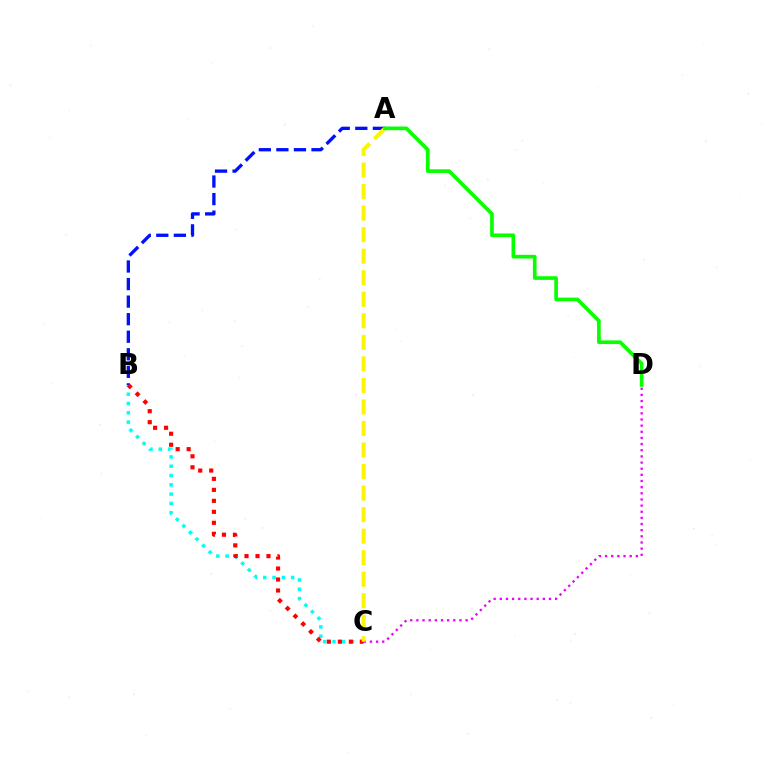{('B', 'C'): [{'color': '#00fff6', 'line_style': 'dotted', 'thickness': 2.53}, {'color': '#ff0000', 'line_style': 'dotted', 'thickness': 2.99}], ('A', 'B'): [{'color': '#0010ff', 'line_style': 'dashed', 'thickness': 2.38}], ('C', 'D'): [{'color': '#ee00ff', 'line_style': 'dotted', 'thickness': 1.67}], ('A', 'C'): [{'color': '#fcf500', 'line_style': 'dashed', 'thickness': 2.93}], ('A', 'D'): [{'color': '#08ff00', 'line_style': 'solid', 'thickness': 2.64}]}